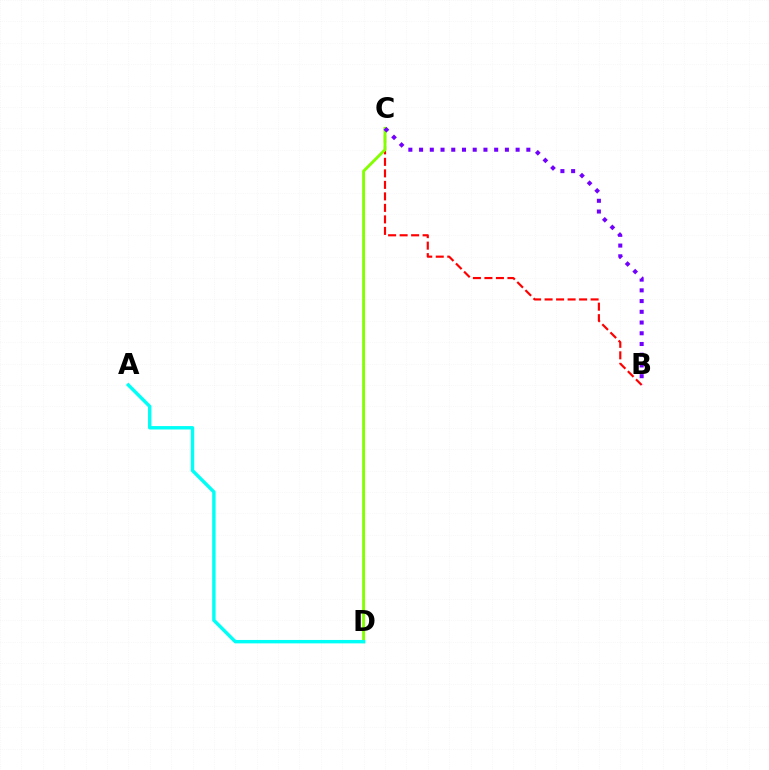{('B', 'C'): [{'color': '#ff0000', 'line_style': 'dashed', 'thickness': 1.56}, {'color': '#7200ff', 'line_style': 'dotted', 'thickness': 2.91}], ('C', 'D'): [{'color': '#84ff00', 'line_style': 'solid', 'thickness': 2.09}], ('A', 'D'): [{'color': '#00fff6', 'line_style': 'solid', 'thickness': 2.46}]}